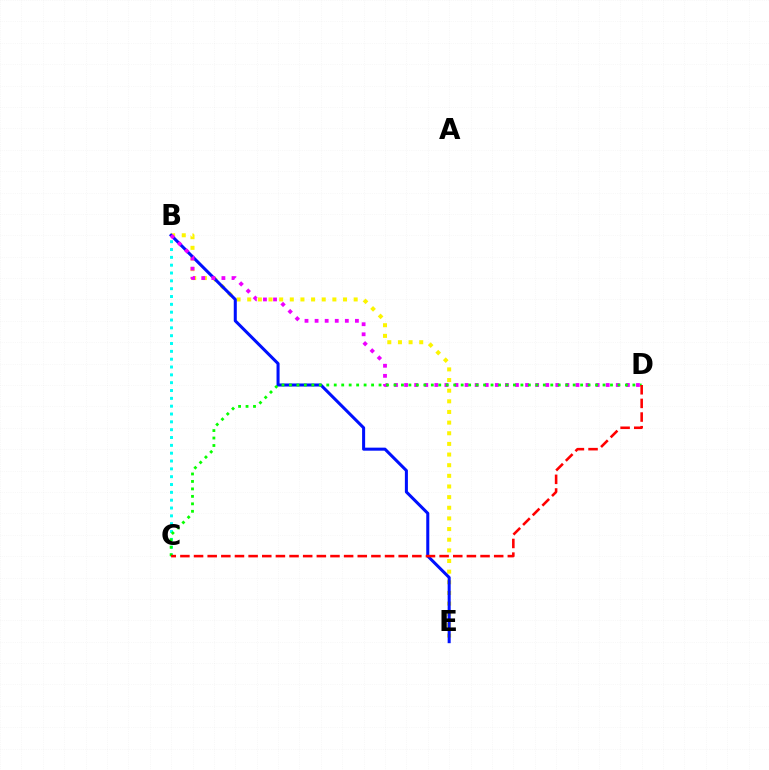{('B', 'E'): [{'color': '#fcf500', 'line_style': 'dotted', 'thickness': 2.89}, {'color': '#0010ff', 'line_style': 'solid', 'thickness': 2.19}], ('B', 'D'): [{'color': '#ee00ff', 'line_style': 'dotted', 'thickness': 2.74}], ('B', 'C'): [{'color': '#00fff6', 'line_style': 'dotted', 'thickness': 2.13}], ('C', 'D'): [{'color': '#08ff00', 'line_style': 'dotted', 'thickness': 2.03}, {'color': '#ff0000', 'line_style': 'dashed', 'thickness': 1.85}]}